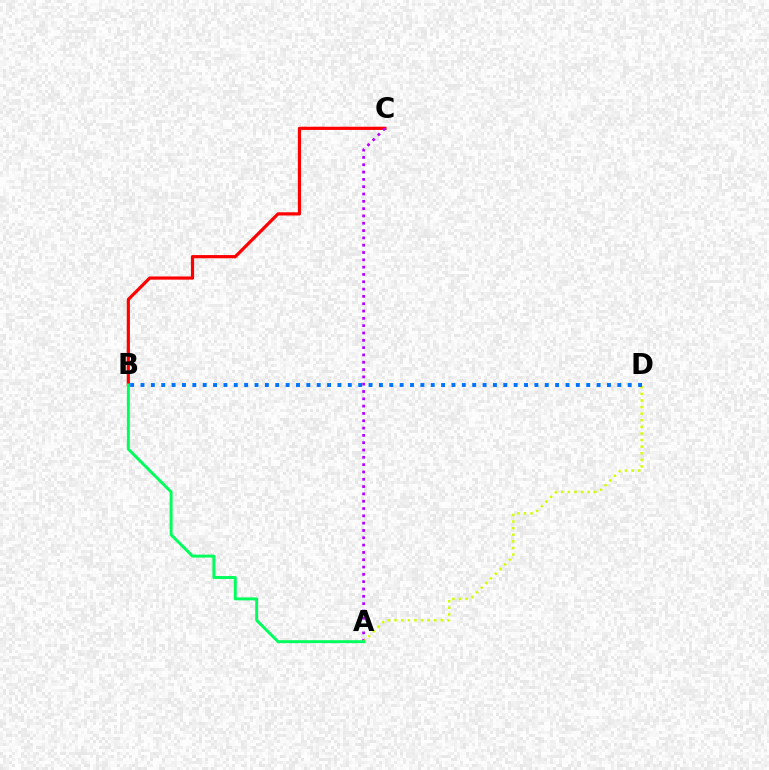{('B', 'C'): [{'color': '#ff0000', 'line_style': 'solid', 'thickness': 2.3}], ('A', 'C'): [{'color': '#b900ff', 'line_style': 'dotted', 'thickness': 1.99}], ('A', 'D'): [{'color': '#d1ff00', 'line_style': 'dotted', 'thickness': 1.79}], ('A', 'B'): [{'color': '#00ff5c', 'line_style': 'solid', 'thickness': 2.11}], ('B', 'D'): [{'color': '#0074ff', 'line_style': 'dotted', 'thickness': 2.82}]}